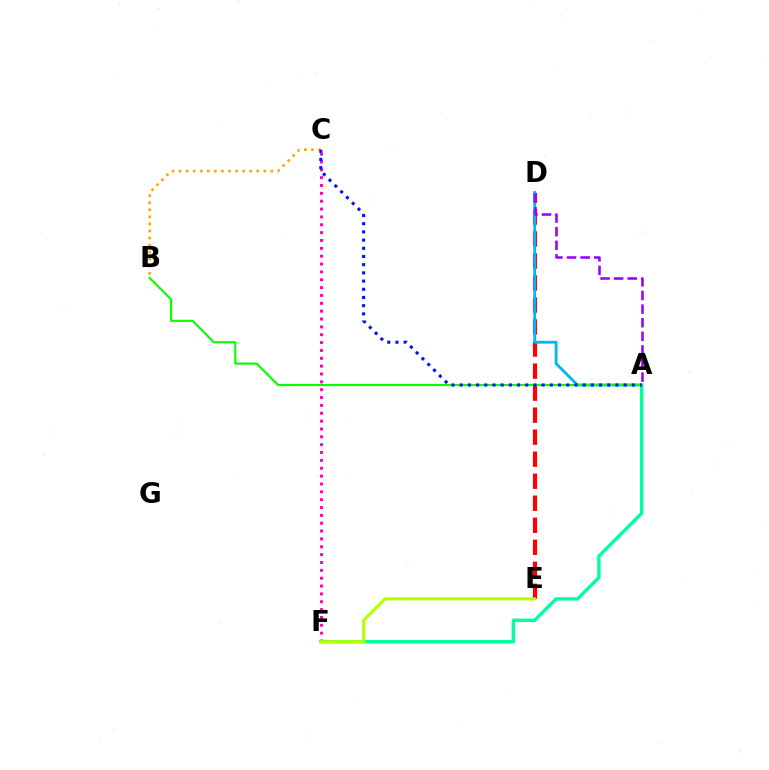{('D', 'E'): [{'color': '#ff0000', 'line_style': 'dashed', 'thickness': 2.99}], ('A', 'D'): [{'color': '#00b5ff', 'line_style': 'solid', 'thickness': 2.02}, {'color': '#9b00ff', 'line_style': 'dashed', 'thickness': 1.85}], ('A', 'F'): [{'color': '#00ff9d', 'line_style': 'solid', 'thickness': 2.44}], ('A', 'B'): [{'color': '#08ff00', 'line_style': 'solid', 'thickness': 1.55}], ('B', 'C'): [{'color': '#ffa500', 'line_style': 'dotted', 'thickness': 1.92}], ('C', 'F'): [{'color': '#ff00bd', 'line_style': 'dotted', 'thickness': 2.13}], ('E', 'F'): [{'color': '#b3ff00', 'line_style': 'solid', 'thickness': 2.18}], ('A', 'C'): [{'color': '#0010ff', 'line_style': 'dotted', 'thickness': 2.23}]}